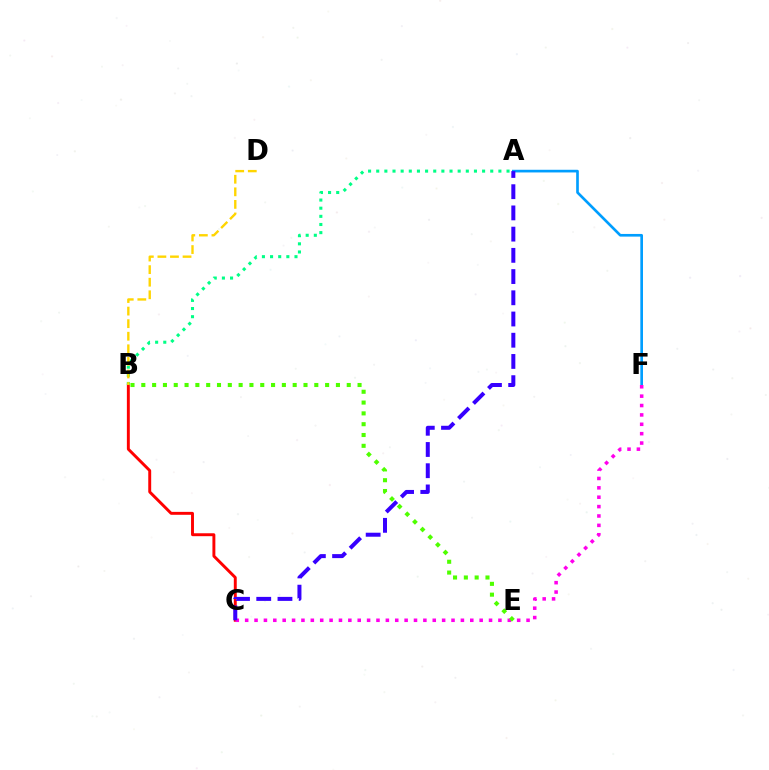{('B', 'C'): [{'color': '#ff0000', 'line_style': 'solid', 'thickness': 2.11}], ('A', 'F'): [{'color': '#009eff', 'line_style': 'solid', 'thickness': 1.92}], ('C', 'F'): [{'color': '#ff00ed', 'line_style': 'dotted', 'thickness': 2.55}], ('A', 'B'): [{'color': '#00ff86', 'line_style': 'dotted', 'thickness': 2.21}], ('A', 'C'): [{'color': '#3700ff', 'line_style': 'dashed', 'thickness': 2.88}], ('B', 'D'): [{'color': '#ffd500', 'line_style': 'dashed', 'thickness': 1.71}], ('B', 'E'): [{'color': '#4fff00', 'line_style': 'dotted', 'thickness': 2.94}]}